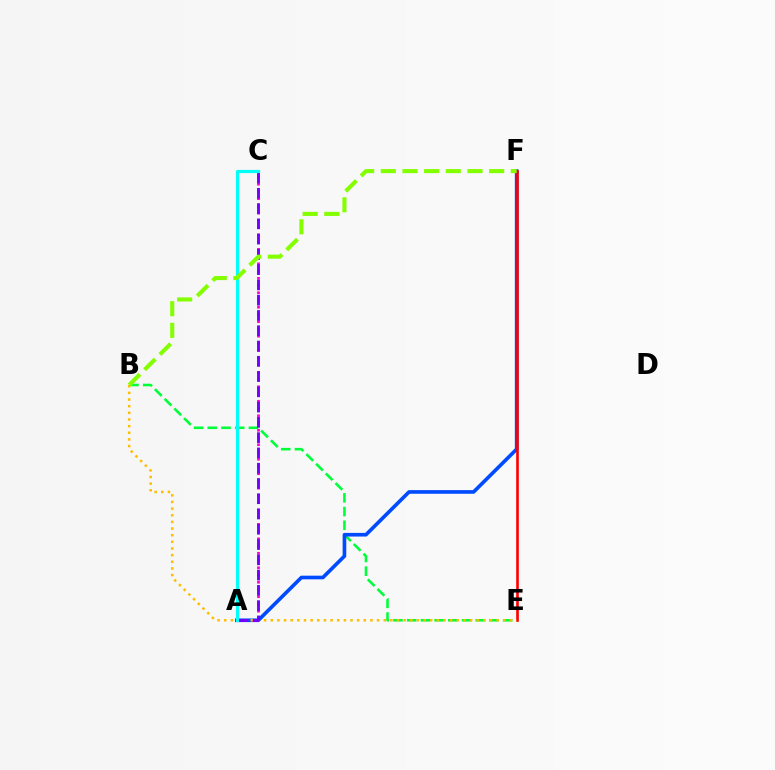{('B', 'E'): [{'color': '#00ff39', 'line_style': 'dashed', 'thickness': 1.86}, {'color': '#ffbd00', 'line_style': 'dotted', 'thickness': 1.81}], ('A', 'F'): [{'color': '#004bff', 'line_style': 'solid', 'thickness': 2.62}], ('A', 'C'): [{'color': '#ff00cf', 'line_style': 'dotted', 'thickness': 1.97}, {'color': '#7200ff', 'line_style': 'dashed', 'thickness': 2.07}, {'color': '#00fff6', 'line_style': 'solid', 'thickness': 2.28}], ('E', 'F'): [{'color': '#ff0000', 'line_style': 'solid', 'thickness': 1.9}], ('B', 'F'): [{'color': '#84ff00', 'line_style': 'dashed', 'thickness': 2.94}]}